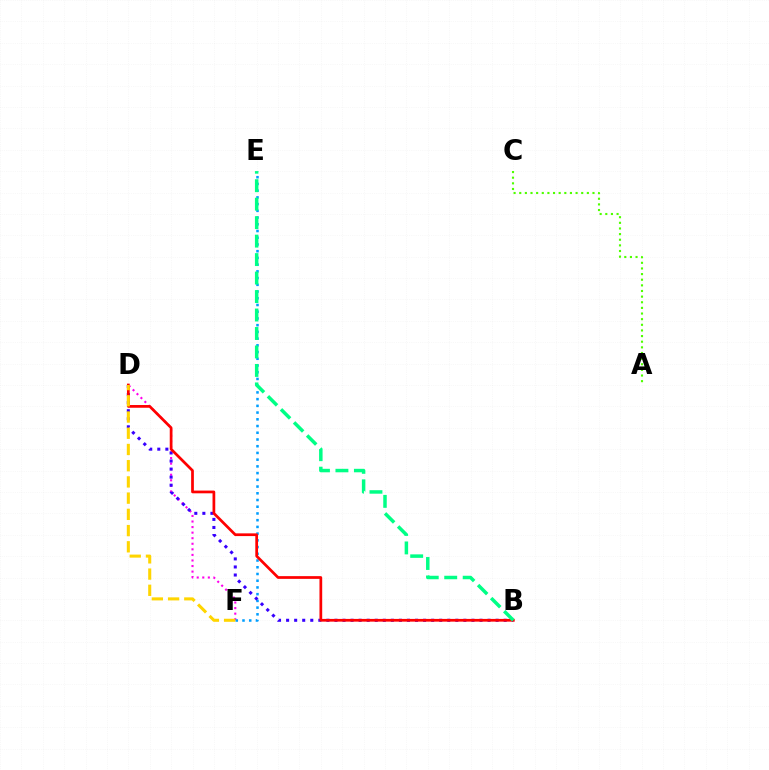{('D', 'F'): [{'color': '#ff00ed', 'line_style': 'dotted', 'thickness': 1.51}, {'color': '#ffd500', 'line_style': 'dashed', 'thickness': 2.2}], ('E', 'F'): [{'color': '#009eff', 'line_style': 'dotted', 'thickness': 1.83}], ('B', 'D'): [{'color': '#3700ff', 'line_style': 'dotted', 'thickness': 2.19}, {'color': '#ff0000', 'line_style': 'solid', 'thickness': 1.96}], ('A', 'C'): [{'color': '#4fff00', 'line_style': 'dotted', 'thickness': 1.53}], ('B', 'E'): [{'color': '#00ff86', 'line_style': 'dashed', 'thickness': 2.51}]}